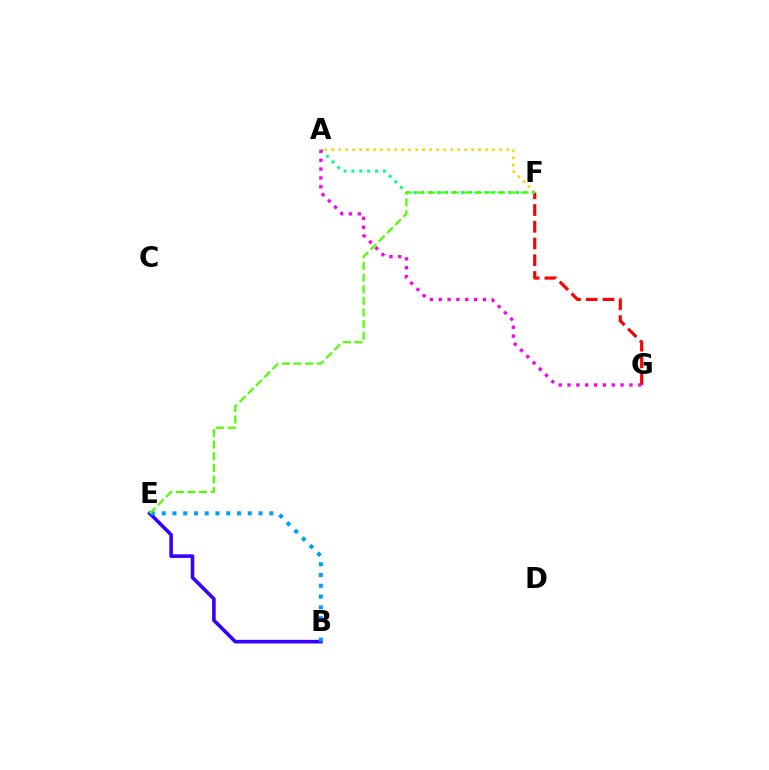{('A', 'F'): [{'color': '#ffd500', 'line_style': 'dotted', 'thickness': 1.9}, {'color': '#00ff86', 'line_style': 'dotted', 'thickness': 2.14}], ('B', 'E'): [{'color': '#3700ff', 'line_style': 'solid', 'thickness': 2.59}, {'color': '#009eff', 'line_style': 'dotted', 'thickness': 2.93}], ('F', 'G'): [{'color': '#ff0000', 'line_style': 'dashed', 'thickness': 2.27}], ('E', 'F'): [{'color': '#4fff00', 'line_style': 'dashed', 'thickness': 1.58}], ('A', 'G'): [{'color': '#ff00ed', 'line_style': 'dotted', 'thickness': 2.4}]}